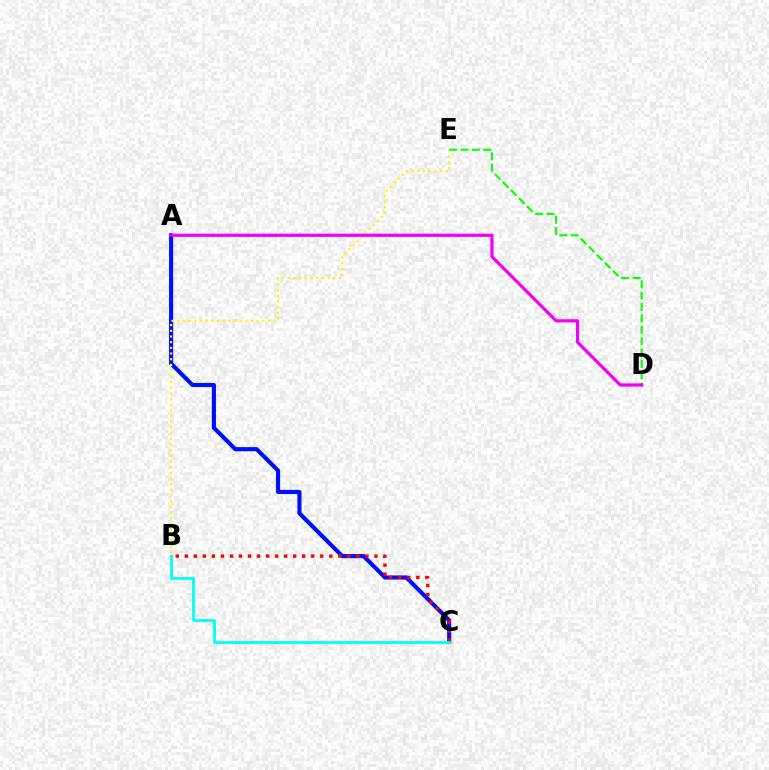{('A', 'C'): [{'color': '#0010ff', 'line_style': 'solid', 'thickness': 2.98}], ('B', 'C'): [{'color': '#ff0000', 'line_style': 'dotted', 'thickness': 2.45}, {'color': '#00fff6', 'line_style': 'solid', 'thickness': 2.02}], ('B', 'E'): [{'color': '#fcf500', 'line_style': 'dotted', 'thickness': 1.54}], ('D', 'E'): [{'color': '#08ff00', 'line_style': 'dashed', 'thickness': 1.55}], ('A', 'D'): [{'color': '#ee00ff', 'line_style': 'solid', 'thickness': 2.28}]}